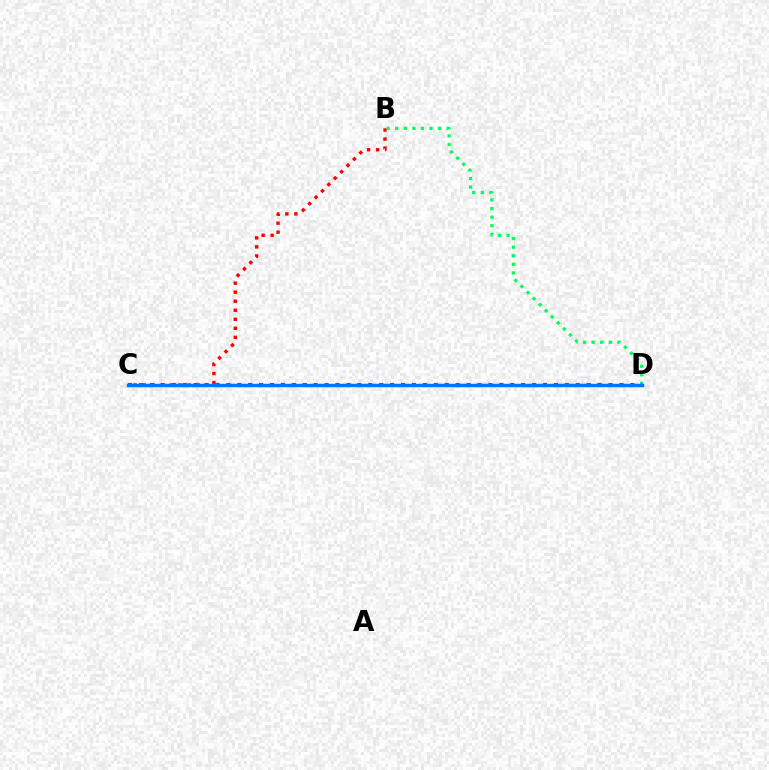{('C', 'D'): [{'color': '#d1ff00', 'line_style': 'dotted', 'thickness': 2.07}, {'color': '#b900ff', 'line_style': 'dotted', 'thickness': 2.97}, {'color': '#0074ff', 'line_style': 'solid', 'thickness': 2.48}], ('B', 'C'): [{'color': '#ff0000', 'line_style': 'dotted', 'thickness': 2.45}], ('B', 'D'): [{'color': '#00ff5c', 'line_style': 'dotted', 'thickness': 2.33}]}